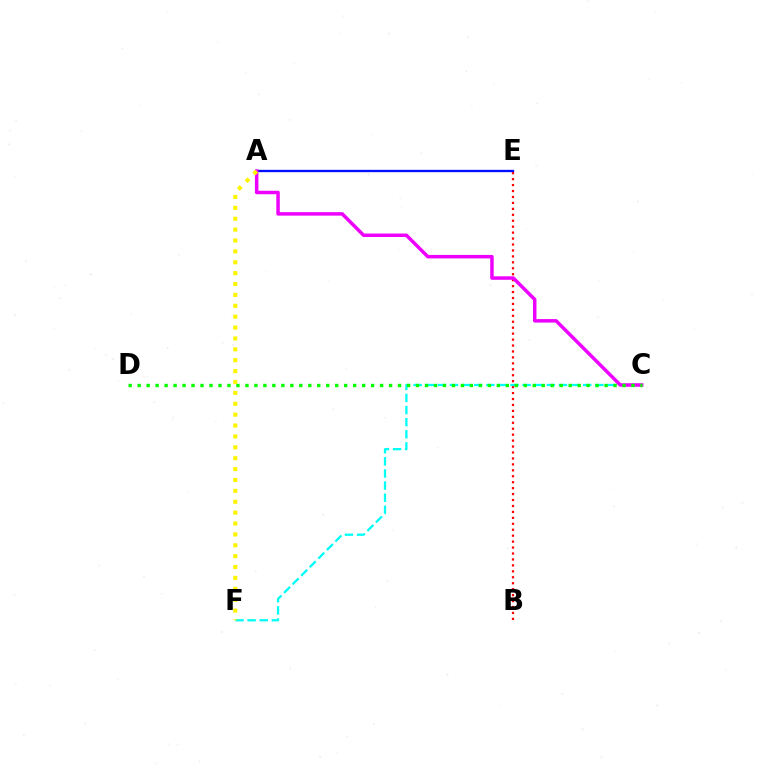{('A', 'E'): [{'color': '#0010ff', 'line_style': 'solid', 'thickness': 1.68}], ('B', 'E'): [{'color': '#ff0000', 'line_style': 'dotted', 'thickness': 1.61}], ('C', 'F'): [{'color': '#00fff6', 'line_style': 'dashed', 'thickness': 1.65}], ('A', 'C'): [{'color': '#ee00ff', 'line_style': 'solid', 'thickness': 2.51}], ('C', 'D'): [{'color': '#08ff00', 'line_style': 'dotted', 'thickness': 2.44}], ('A', 'F'): [{'color': '#fcf500', 'line_style': 'dotted', 'thickness': 2.96}]}